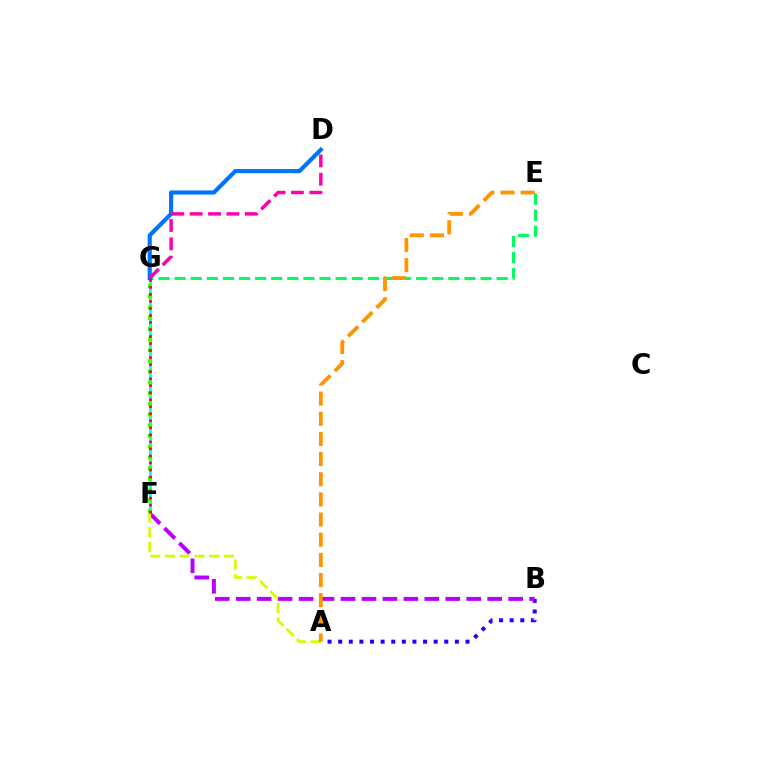{('A', 'B'): [{'color': '#2500ff', 'line_style': 'dotted', 'thickness': 2.88}], ('F', 'G'): [{'color': '#00fff6', 'line_style': 'solid', 'thickness': 2.01}, {'color': '#3dff00', 'line_style': 'dotted', 'thickness': 2.91}, {'color': '#ff0000', 'line_style': 'dotted', 'thickness': 1.91}], ('B', 'F'): [{'color': '#b900ff', 'line_style': 'dashed', 'thickness': 2.85}], ('A', 'F'): [{'color': '#d1ff00', 'line_style': 'dashed', 'thickness': 2.0}], ('E', 'G'): [{'color': '#00ff5c', 'line_style': 'dashed', 'thickness': 2.19}], ('A', 'E'): [{'color': '#ff9400', 'line_style': 'dashed', 'thickness': 2.74}], ('D', 'G'): [{'color': '#0074ff', 'line_style': 'solid', 'thickness': 3.0}, {'color': '#ff00ac', 'line_style': 'dashed', 'thickness': 2.49}]}